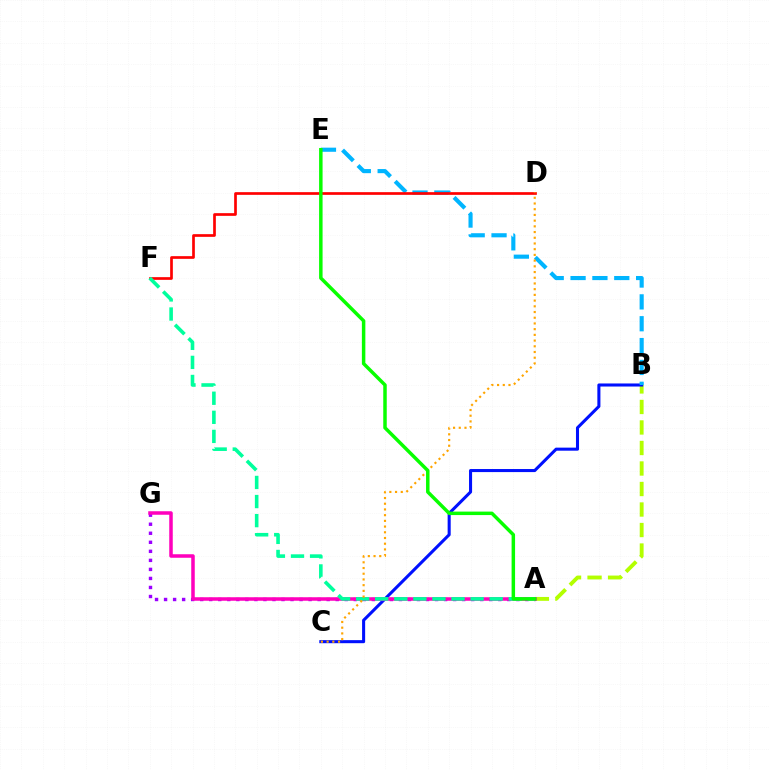{('A', 'B'): [{'color': '#b3ff00', 'line_style': 'dashed', 'thickness': 2.79}], ('B', 'C'): [{'color': '#0010ff', 'line_style': 'solid', 'thickness': 2.2}], ('B', 'E'): [{'color': '#00b5ff', 'line_style': 'dashed', 'thickness': 2.97}], ('A', 'G'): [{'color': '#9b00ff', 'line_style': 'dotted', 'thickness': 2.45}, {'color': '#ff00bd', 'line_style': 'solid', 'thickness': 2.53}], ('D', 'F'): [{'color': '#ff0000', 'line_style': 'solid', 'thickness': 1.94}], ('A', 'F'): [{'color': '#00ff9d', 'line_style': 'dashed', 'thickness': 2.59}], ('C', 'D'): [{'color': '#ffa500', 'line_style': 'dotted', 'thickness': 1.55}], ('A', 'E'): [{'color': '#08ff00', 'line_style': 'solid', 'thickness': 2.51}]}